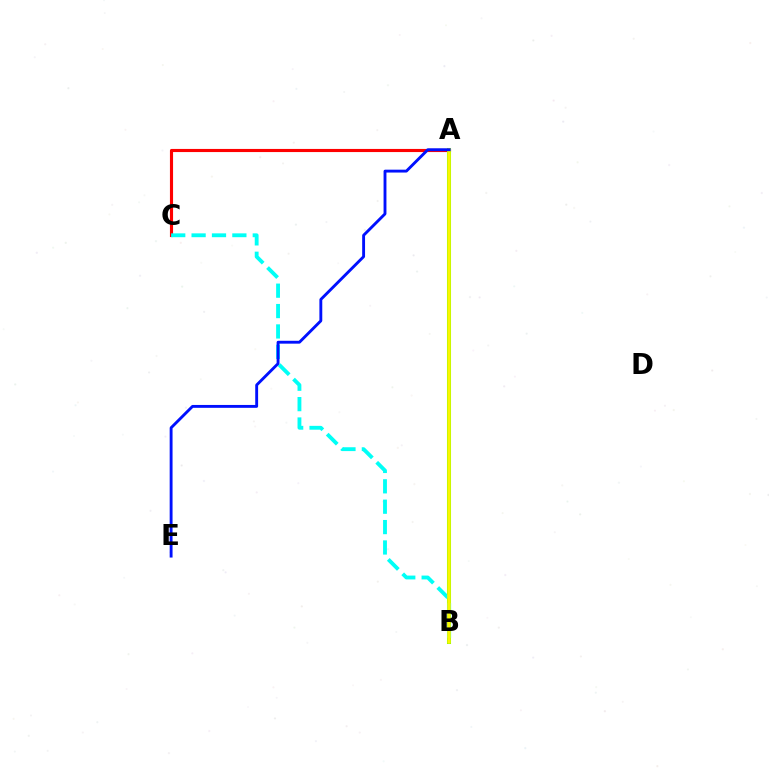{('A', 'C'): [{'color': '#ff0000', 'line_style': 'solid', 'thickness': 2.25}], ('A', 'B'): [{'color': '#ee00ff', 'line_style': 'solid', 'thickness': 2.59}, {'color': '#08ff00', 'line_style': 'solid', 'thickness': 2.9}, {'color': '#fcf500', 'line_style': 'solid', 'thickness': 2.6}], ('B', 'C'): [{'color': '#00fff6', 'line_style': 'dashed', 'thickness': 2.77}], ('A', 'E'): [{'color': '#0010ff', 'line_style': 'solid', 'thickness': 2.07}]}